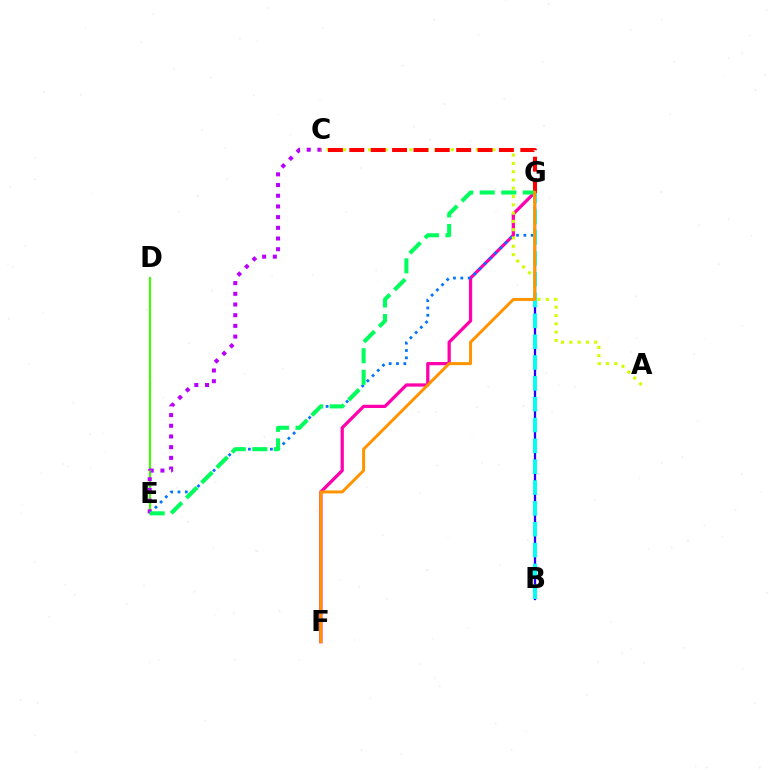{('F', 'G'): [{'color': '#ff00ac', 'line_style': 'solid', 'thickness': 2.34}, {'color': '#ff9400', 'line_style': 'solid', 'thickness': 2.15}], ('B', 'G'): [{'color': '#2500ff', 'line_style': 'solid', 'thickness': 1.66}, {'color': '#00fff6', 'line_style': 'dashed', 'thickness': 2.83}], ('E', 'G'): [{'color': '#0074ff', 'line_style': 'dotted', 'thickness': 1.99}, {'color': '#00ff5c', 'line_style': 'dashed', 'thickness': 2.92}], ('A', 'C'): [{'color': '#d1ff00', 'line_style': 'dotted', 'thickness': 2.25}], ('D', 'E'): [{'color': '#3dff00', 'line_style': 'solid', 'thickness': 1.52}], ('C', 'E'): [{'color': '#b900ff', 'line_style': 'dotted', 'thickness': 2.91}], ('C', 'G'): [{'color': '#ff0000', 'line_style': 'dashed', 'thickness': 2.9}]}